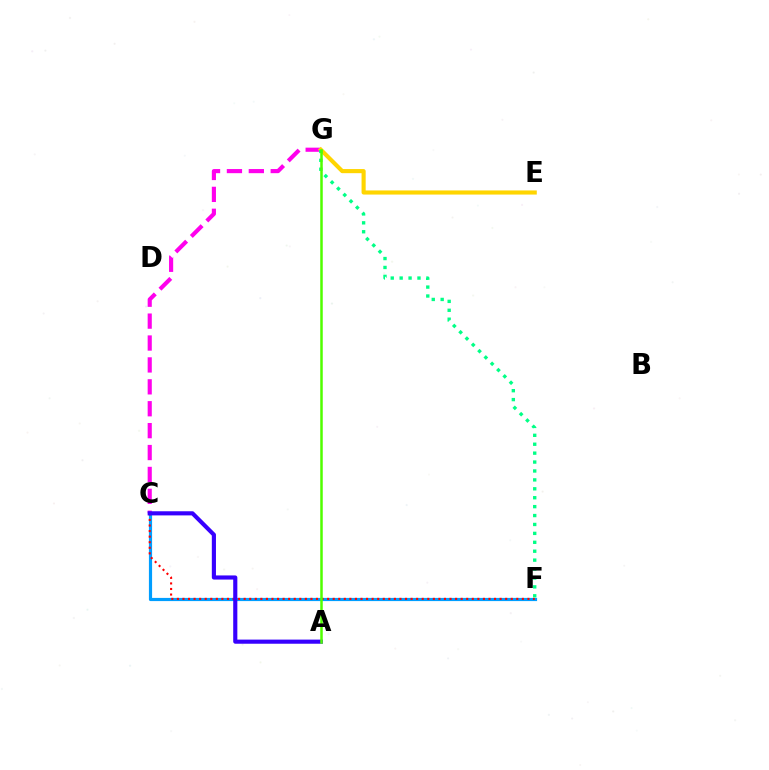{('C', 'G'): [{'color': '#ff00ed', 'line_style': 'dashed', 'thickness': 2.98}], ('C', 'F'): [{'color': '#009eff', 'line_style': 'solid', 'thickness': 2.29}, {'color': '#ff0000', 'line_style': 'dotted', 'thickness': 1.51}], ('E', 'G'): [{'color': '#ffd500', 'line_style': 'solid', 'thickness': 2.97}], ('A', 'C'): [{'color': '#3700ff', 'line_style': 'solid', 'thickness': 2.98}], ('F', 'G'): [{'color': '#00ff86', 'line_style': 'dotted', 'thickness': 2.42}], ('A', 'G'): [{'color': '#4fff00', 'line_style': 'solid', 'thickness': 1.81}]}